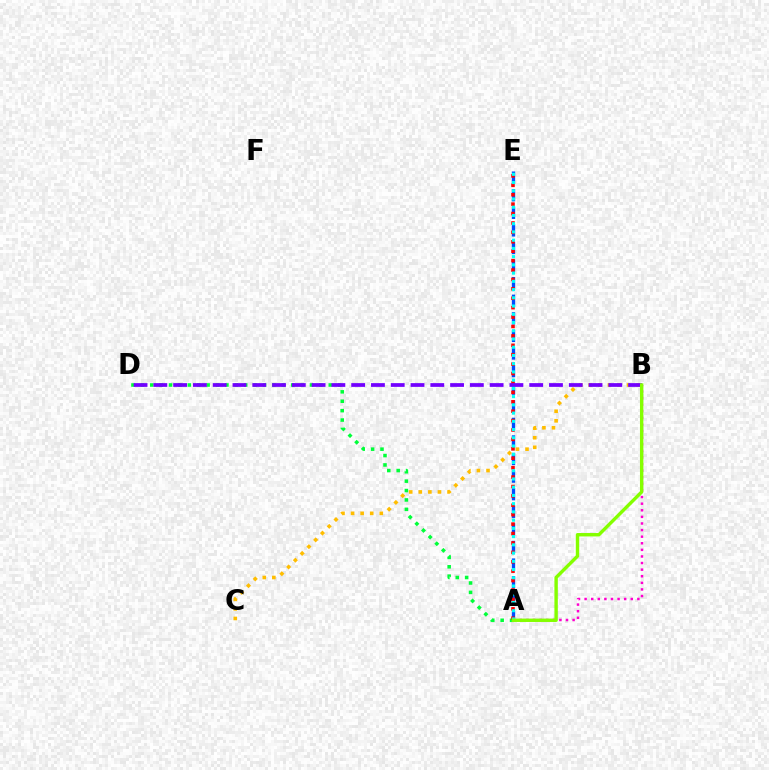{('A', 'E'): [{'color': '#004bff', 'line_style': 'dashed', 'thickness': 2.39}, {'color': '#ff0000', 'line_style': 'dotted', 'thickness': 2.56}, {'color': '#00fff6', 'line_style': 'dotted', 'thickness': 2.24}], ('B', 'C'): [{'color': '#ffbd00', 'line_style': 'dotted', 'thickness': 2.6}], ('A', 'D'): [{'color': '#00ff39', 'line_style': 'dotted', 'thickness': 2.55}], ('A', 'B'): [{'color': '#ff00cf', 'line_style': 'dotted', 'thickness': 1.79}, {'color': '#84ff00', 'line_style': 'solid', 'thickness': 2.45}], ('B', 'D'): [{'color': '#7200ff', 'line_style': 'dashed', 'thickness': 2.69}]}